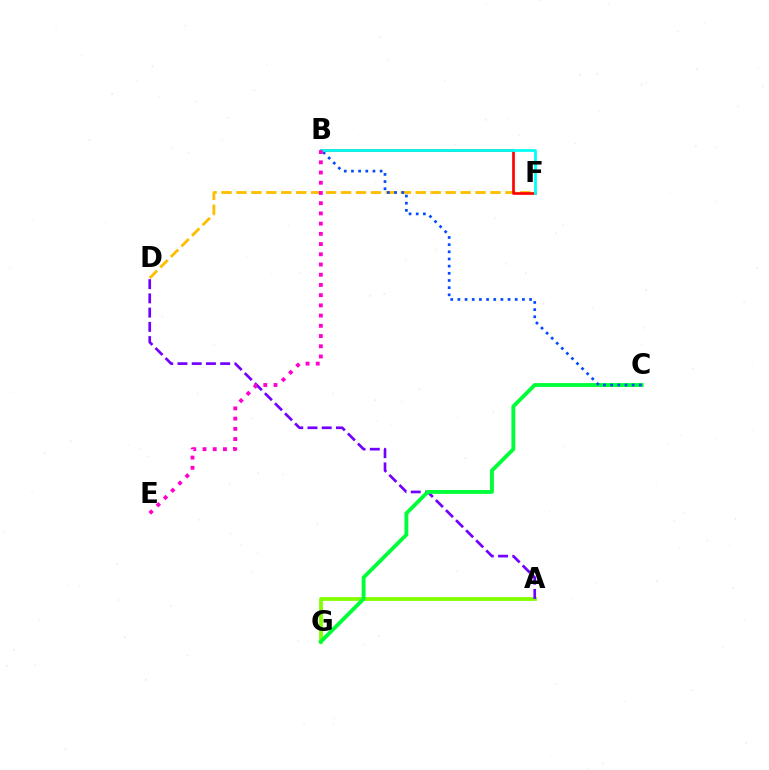{('A', 'G'): [{'color': '#84ff00', 'line_style': 'solid', 'thickness': 2.74}], ('A', 'D'): [{'color': '#7200ff', 'line_style': 'dashed', 'thickness': 1.93}], ('C', 'G'): [{'color': '#00ff39', 'line_style': 'solid', 'thickness': 2.77}], ('D', 'F'): [{'color': '#ffbd00', 'line_style': 'dashed', 'thickness': 2.03}], ('B', 'F'): [{'color': '#ff0000', 'line_style': 'solid', 'thickness': 1.91}, {'color': '#00fff6', 'line_style': 'solid', 'thickness': 1.98}], ('B', 'C'): [{'color': '#004bff', 'line_style': 'dotted', 'thickness': 1.95}], ('B', 'E'): [{'color': '#ff00cf', 'line_style': 'dotted', 'thickness': 2.78}]}